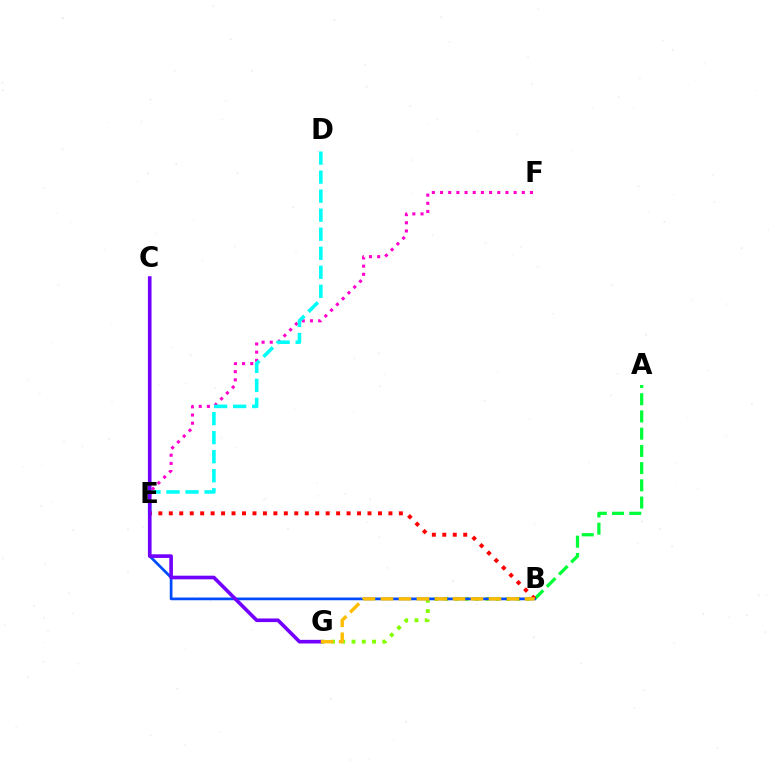{('E', 'F'): [{'color': '#ff00cf', 'line_style': 'dotted', 'thickness': 2.22}], ('A', 'B'): [{'color': '#00ff39', 'line_style': 'dashed', 'thickness': 2.34}], ('B', 'G'): [{'color': '#84ff00', 'line_style': 'dotted', 'thickness': 2.79}, {'color': '#ffbd00', 'line_style': 'dashed', 'thickness': 2.45}], ('D', 'E'): [{'color': '#00fff6', 'line_style': 'dashed', 'thickness': 2.58}], ('B', 'E'): [{'color': '#004bff', 'line_style': 'solid', 'thickness': 1.95}, {'color': '#ff0000', 'line_style': 'dotted', 'thickness': 2.84}], ('C', 'G'): [{'color': '#7200ff', 'line_style': 'solid', 'thickness': 2.62}]}